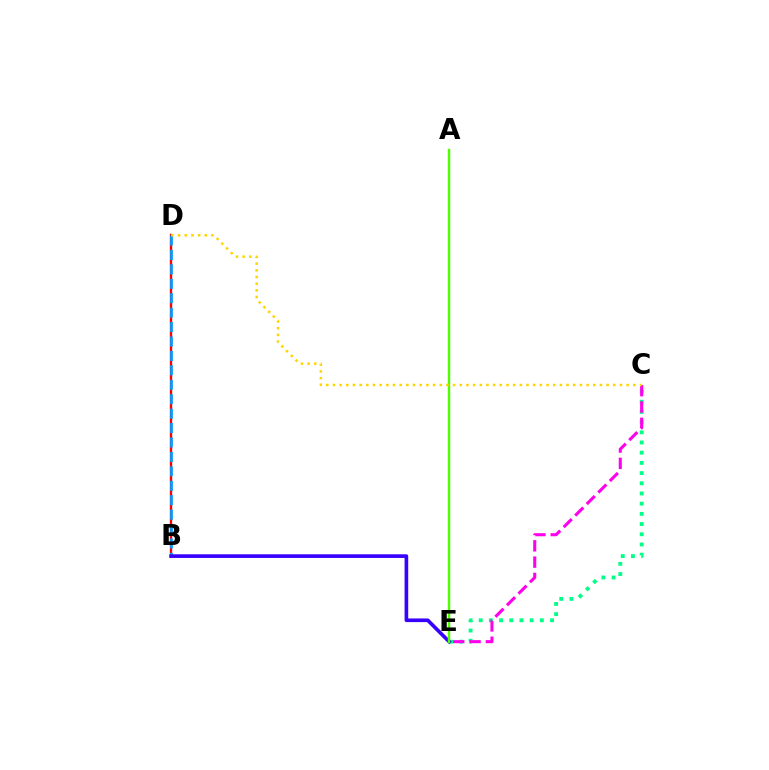{('B', 'D'): [{'color': '#ff0000', 'line_style': 'solid', 'thickness': 1.7}, {'color': '#009eff', 'line_style': 'dashed', 'thickness': 1.96}], ('C', 'E'): [{'color': '#00ff86', 'line_style': 'dotted', 'thickness': 2.77}, {'color': '#ff00ed', 'line_style': 'dashed', 'thickness': 2.22}], ('B', 'E'): [{'color': '#3700ff', 'line_style': 'solid', 'thickness': 2.63}], ('A', 'E'): [{'color': '#4fff00', 'line_style': 'solid', 'thickness': 1.75}], ('C', 'D'): [{'color': '#ffd500', 'line_style': 'dotted', 'thickness': 1.81}]}